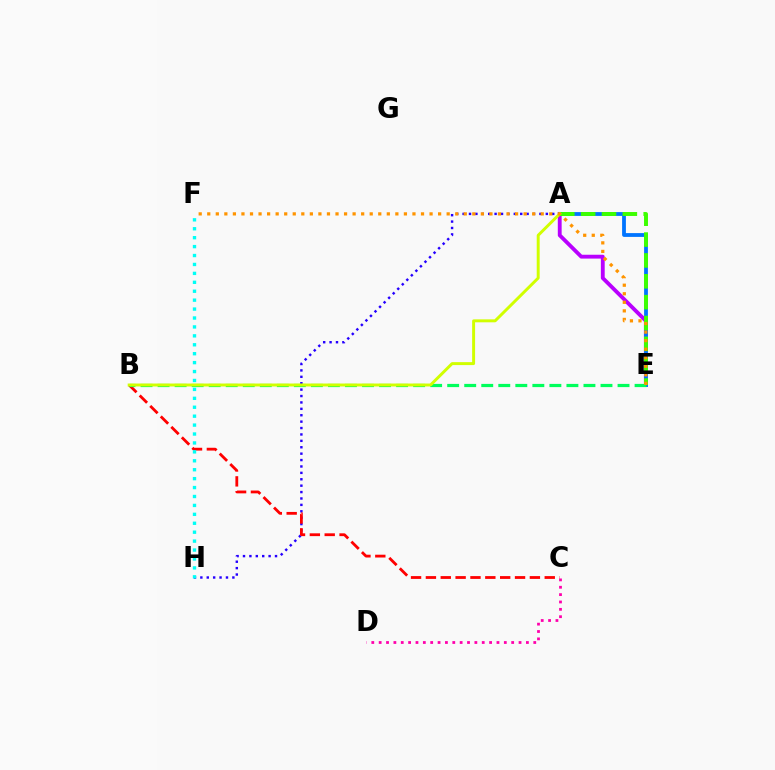{('A', 'H'): [{'color': '#2500ff', 'line_style': 'dotted', 'thickness': 1.74}], ('B', 'C'): [{'color': '#ff0000', 'line_style': 'dashed', 'thickness': 2.02}], ('A', 'E'): [{'color': '#b900ff', 'line_style': 'solid', 'thickness': 2.77}, {'color': '#0074ff', 'line_style': 'solid', 'thickness': 2.74}, {'color': '#3dff00', 'line_style': 'dashed', 'thickness': 2.83}], ('C', 'D'): [{'color': '#ff00ac', 'line_style': 'dotted', 'thickness': 2.0}], ('B', 'E'): [{'color': '#00ff5c', 'line_style': 'dashed', 'thickness': 2.31}], ('A', 'B'): [{'color': '#d1ff00', 'line_style': 'solid', 'thickness': 2.12}], ('E', 'F'): [{'color': '#ff9400', 'line_style': 'dotted', 'thickness': 2.32}], ('F', 'H'): [{'color': '#00fff6', 'line_style': 'dotted', 'thickness': 2.42}]}